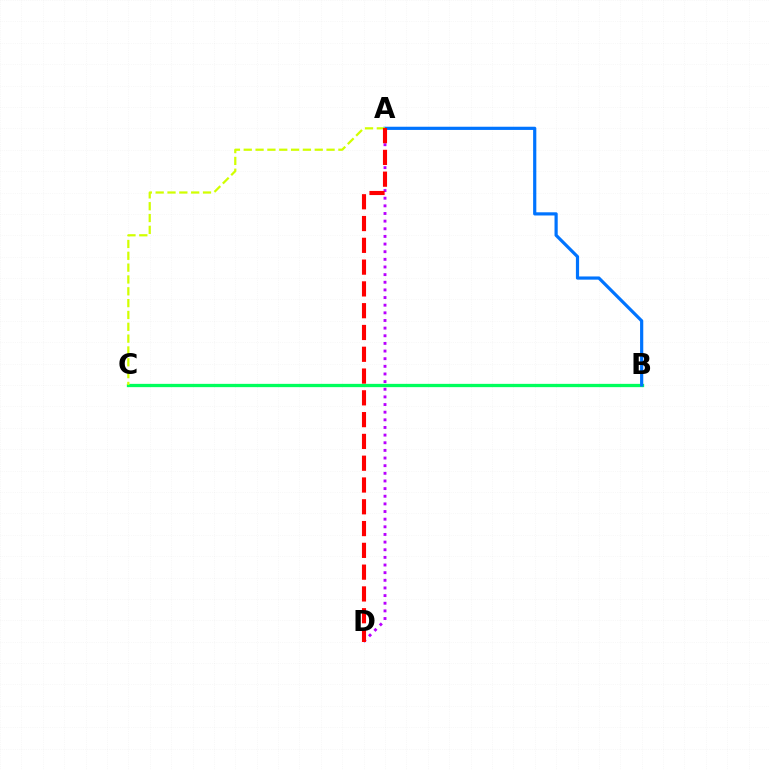{('A', 'D'): [{'color': '#b900ff', 'line_style': 'dotted', 'thickness': 2.08}, {'color': '#ff0000', 'line_style': 'dashed', 'thickness': 2.96}], ('B', 'C'): [{'color': '#00ff5c', 'line_style': 'solid', 'thickness': 2.37}], ('A', 'B'): [{'color': '#0074ff', 'line_style': 'solid', 'thickness': 2.3}], ('A', 'C'): [{'color': '#d1ff00', 'line_style': 'dashed', 'thickness': 1.61}]}